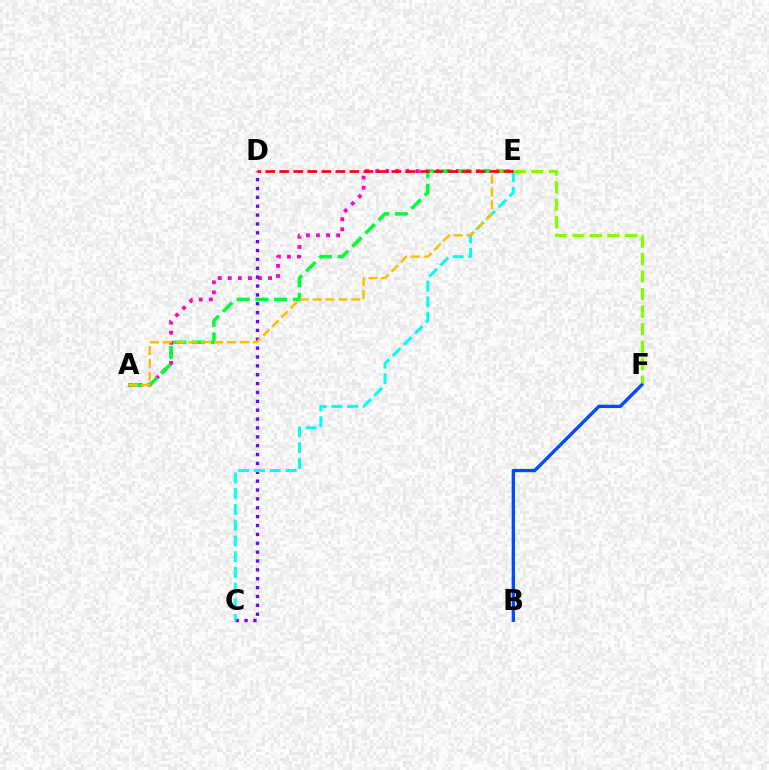{('A', 'E'): [{'color': '#ff00cf', 'line_style': 'dotted', 'thickness': 2.74}, {'color': '#00ff39', 'line_style': 'dashed', 'thickness': 2.55}, {'color': '#ffbd00', 'line_style': 'dashed', 'thickness': 1.75}], ('E', 'F'): [{'color': '#84ff00', 'line_style': 'dashed', 'thickness': 2.38}], ('C', 'D'): [{'color': '#7200ff', 'line_style': 'dotted', 'thickness': 2.41}], ('C', 'E'): [{'color': '#00fff6', 'line_style': 'dashed', 'thickness': 2.14}], ('B', 'F'): [{'color': '#004bff', 'line_style': 'solid', 'thickness': 2.39}], ('D', 'E'): [{'color': '#ff0000', 'line_style': 'dashed', 'thickness': 1.9}]}